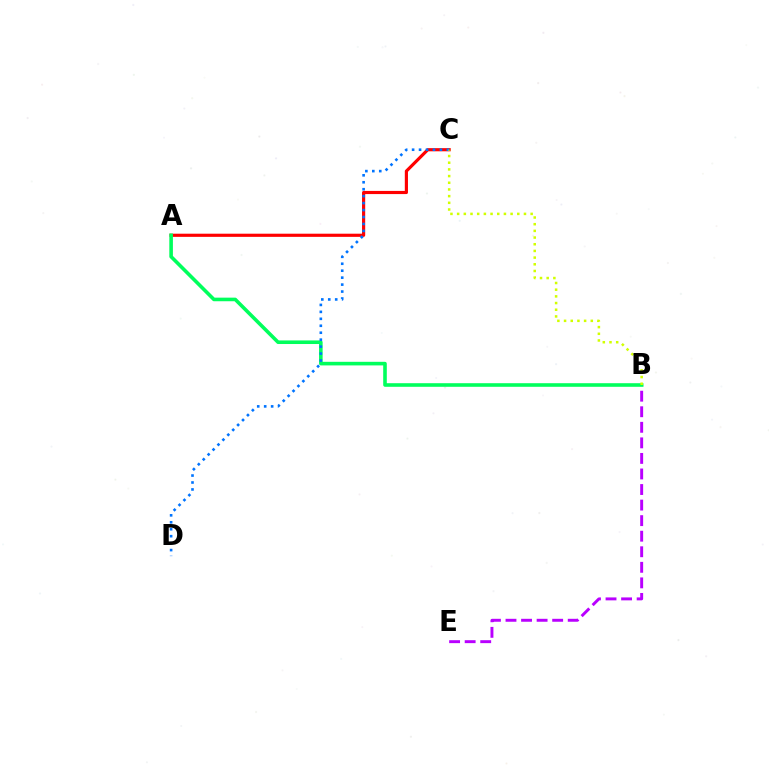{('A', 'C'): [{'color': '#ff0000', 'line_style': 'solid', 'thickness': 2.27}], ('B', 'E'): [{'color': '#b900ff', 'line_style': 'dashed', 'thickness': 2.11}], ('A', 'B'): [{'color': '#00ff5c', 'line_style': 'solid', 'thickness': 2.59}], ('C', 'D'): [{'color': '#0074ff', 'line_style': 'dotted', 'thickness': 1.89}], ('B', 'C'): [{'color': '#d1ff00', 'line_style': 'dotted', 'thickness': 1.82}]}